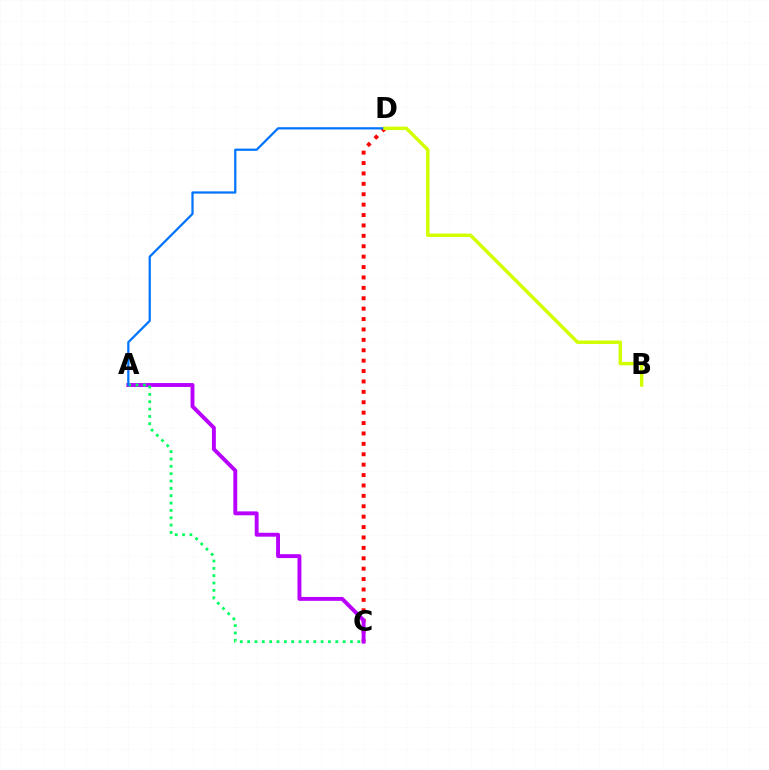{('C', 'D'): [{'color': '#ff0000', 'line_style': 'dotted', 'thickness': 2.83}], ('A', 'C'): [{'color': '#b900ff', 'line_style': 'solid', 'thickness': 2.81}, {'color': '#00ff5c', 'line_style': 'dotted', 'thickness': 2.0}], ('A', 'D'): [{'color': '#0074ff', 'line_style': 'solid', 'thickness': 1.61}], ('B', 'D'): [{'color': '#d1ff00', 'line_style': 'solid', 'thickness': 2.49}]}